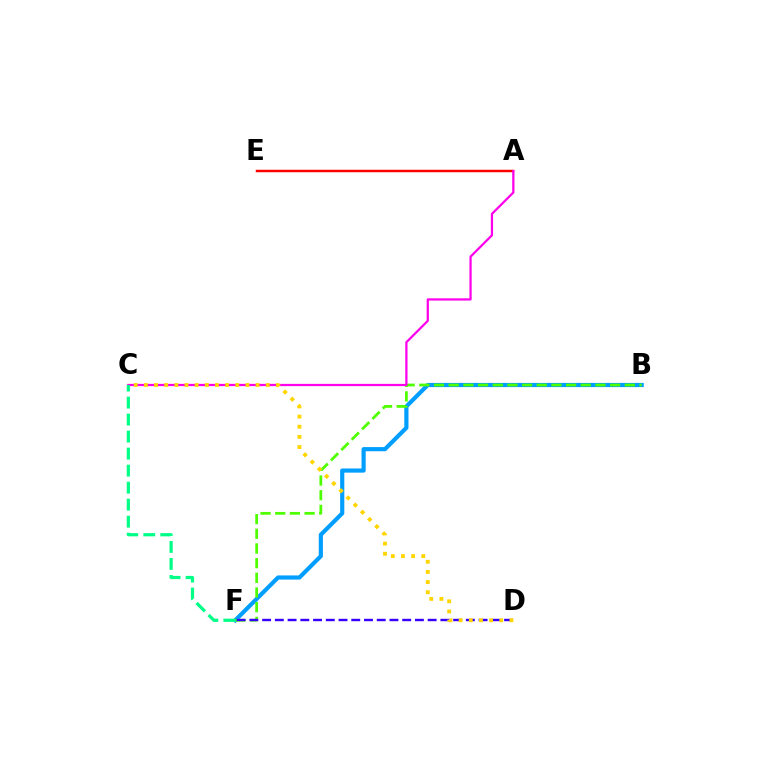{('B', 'F'): [{'color': '#009eff', 'line_style': 'solid', 'thickness': 2.99}, {'color': '#4fff00', 'line_style': 'dashed', 'thickness': 1.99}], ('D', 'F'): [{'color': '#3700ff', 'line_style': 'dashed', 'thickness': 1.73}], ('A', 'E'): [{'color': '#ff0000', 'line_style': 'solid', 'thickness': 1.77}], ('A', 'C'): [{'color': '#ff00ed', 'line_style': 'solid', 'thickness': 1.62}], ('C', 'D'): [{'color': '#ffd500', 'line_style': 'dotted', 'thickness': 2.76}], ('C', 'F'): [{'color': '#00ff86', 'line_style': 'dashed', 'thickness': 2.31}]}